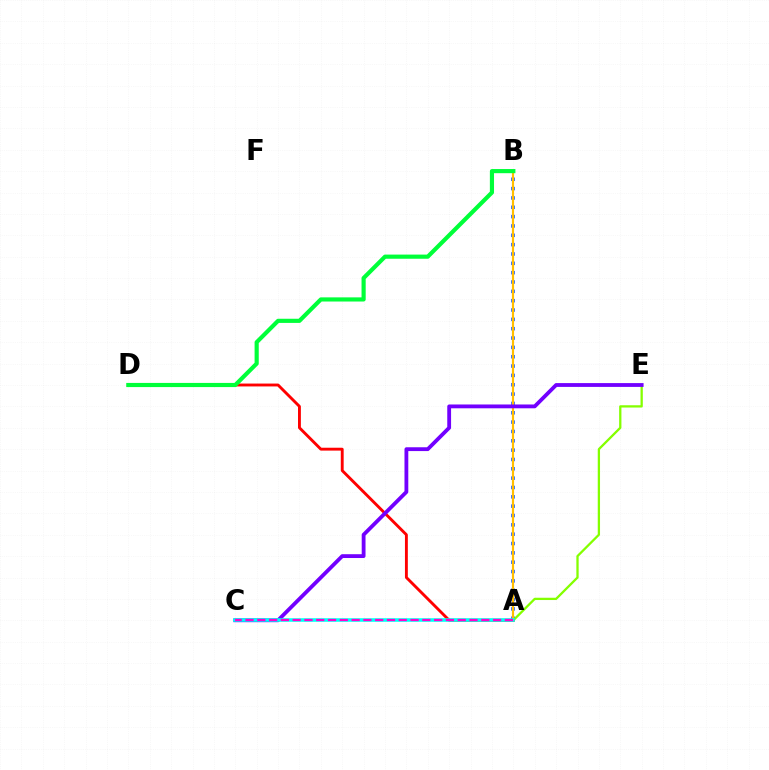{('A', 'B'): [{'color': '#004bff', 'line_style': 'dotted', 'thickness': 2.54}, {'color': '#ffbd00', 'line_style': 'solid', 'thickness': 1.55}], ('A', 'E'): [{'color': '#84ff00', 'line_style': 'solid', 'thickness': 1.65}], ('A', 'D'): [{'color': '#ff0000', 'line_style': 'solid', 'thickness': 2.07}], ('C', 'E'): [{'color': '#7200ff', 'line_style': 'solid', 'thickness': 2.75}], ('A', 'C'): [{'color': '#00fff6', 'line_style': 'solid', 'thickness': 2.57}, {'color': '#ff00cf', 'line_style': 'dashed', 'thickness': 1.6}], ('B', 'D'): [{'color': '#00ff39', 'line_style': 'solid', 'thickness': 2.99}]}